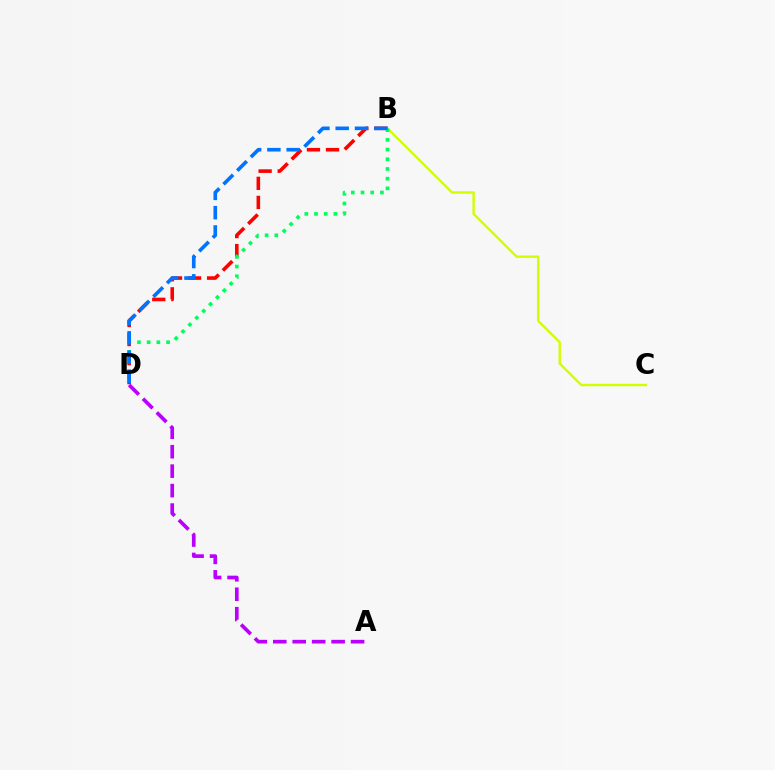{('B', 'C'): [{'color': '#d1ff00', 'line_style': 'solid', 'thickness': 1.74}], ('B', 'D'): [{'color': '#ff0000', 'line_style': 'dashed', 'thickness': 2.59}, {'color': '#00ff5c', 'line_style': 'dotted', 'thickness': 2.64}, {'color': '#0074ff', 'line_style': 'dashed', 'thickness': 2.62}], ('A', 'D'): [{'color': '#b900ff', 'line_style': 'dashed', 'thickness': 2.64}]}